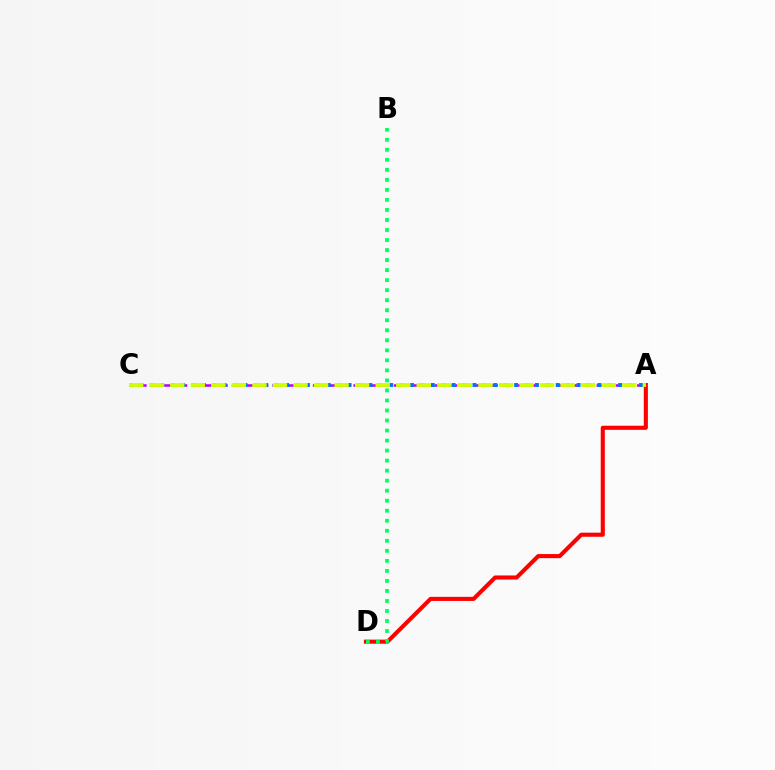{('A', 'C'): [{'color': '#b900ff', 'line_style': 'dashed', 'thickness': 1.84}, {'color': '#0074ff', 'line_style': 'dotted', 'thickness': 2.83}, {'color': '#d1ff00', 'line_style': 'dashed', 'thickness': 2.79}], ('A', 'D'): [{'color': '#ff0000', 'line_style': 'solid', 'thickness': 2.95}], ('B', 'D'): [{'color': '#00ff5c', 'line_style': 'dotted', 'thickness': 2.72}]}